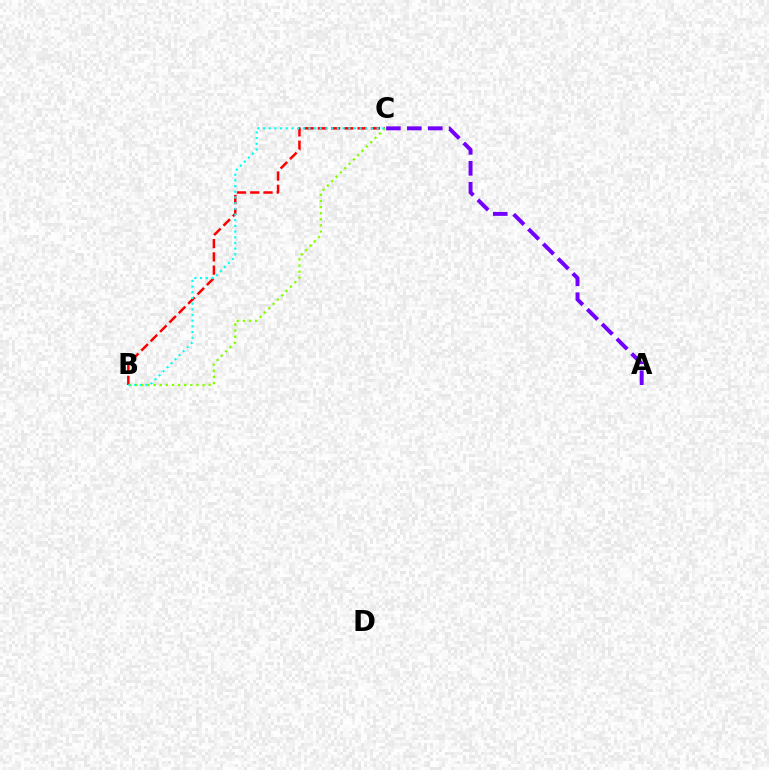{('A', 'C'): [{'color': '#7200ff', 'line_style': 'dashed', 'thickness': 2.84}], ('B', 'C'): [{'color': '#ff0000', 'line_style': 'dashed', 'thickness': 1.8}, {'color': '#84ff00', 'line_style': 'dotted', 'thickness': 1.66}, {'color': '#00fff6', 'line_style': 'dotted', 'thickness': 1.54}]}